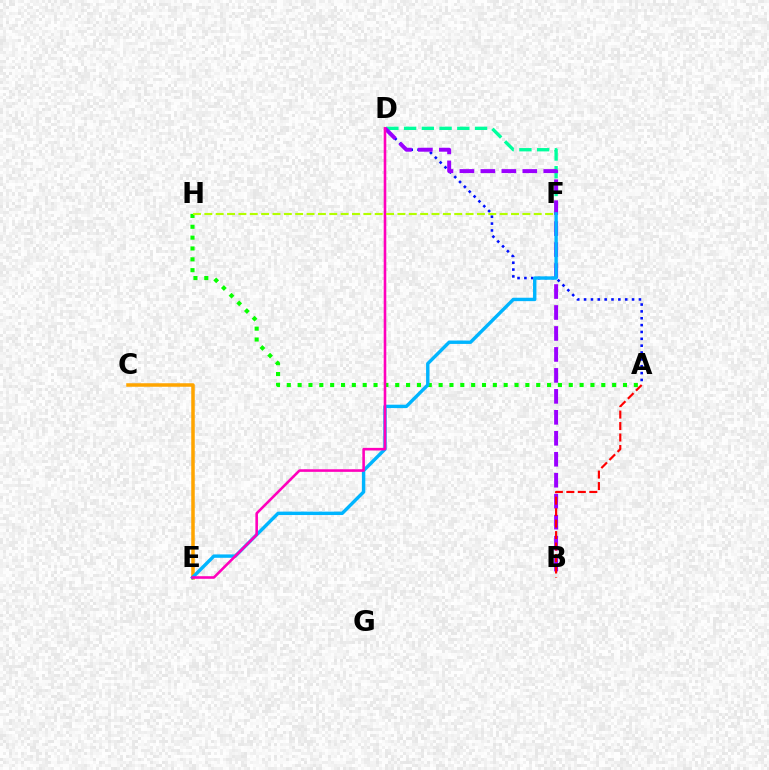{('D', 'F'): [{'color': '#00ff9d', 'line_style': 'dashed', 'thickness': 2.41}], ('A', 'D'): [{'color': '#0010ff', 'line_style': 'dotted', 'thickness': 1.86}], ('B', 'D'): [{'color': '#9b00ff', 'line_style': 'dashed', 'thickness': 2.85}], ('A', 'B'): [{'color': '#ff0000', 'line_style': 'dashed', 'thickness': 1.56}], ('C', 'E'): [{'color': '#ffa500', 'line_style': 'solid', 'thickness': 2.53}], ('A', 'H'): [{'color': '#08ff00', 'line_style': 'dotted', 'thickness': 2.95}], ('E', 'F'): [{'color': '#00b5ff', 'line_style': 'solid', 'thickness': 2.45}], ('D', 'E'): [{'color': '#ff00bd', 'line_style': 'solid', 'thickness': 1.87}], ('F', 'H'): [{'color': '#b3ff00', 'line_style': 'dashed', 'thickness': 1.54}]}